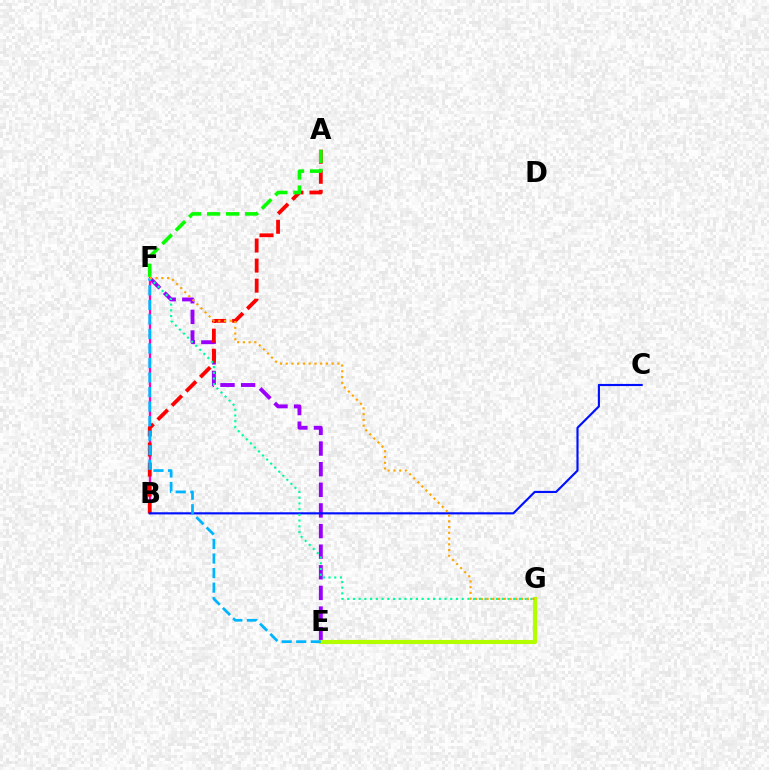{('E', 'F'): [{'color': '#9b00ff', 'line_style': 'dashed', 'thickness': 2.8}, {'color': '#00b5ff', 'line_style': 'dashed', 'thickness': 1.98}], ('B', 'F'): [{'color': '#ff00bd', 'line_style': 'solid', 'thickness': 1.67}], ('A', 'B'): [{'color': '#ff0000', 'line_style': 'dashed', 'thickness': 2.73}], ('E', 'G'): [{'color': '#b3ff00', 'line_style': 'solid', 'thickness': 2.99}], ('B', 'C'): [{'color': '#0010ff', 'line_style': 'solid', 'thickness': 1.54}], ('A', 'F'): [{'color': '#08ff00', 'line_style': 'dashed', 'thickness': 2.58}], ('F', 'G'): [{'color': '#00ff9d', 'line_style': 'dotted', 'thickness': 1.56}, {'color': '#ffa500', 'line_style': 'dotted', 'thickness': 1.56}]}